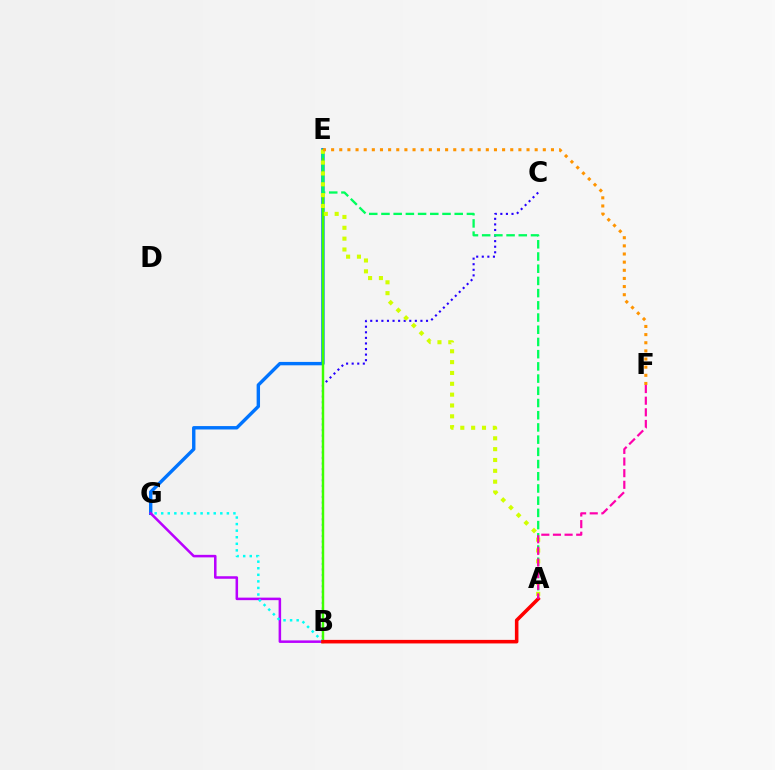{('B', 'C'): [{'color': '#2500ff', 'line_style': 'dotted', 'thickness': 1.52}], ('E', 'G'): [{'color': '#0074ff', 'line_style': 'solid', 'thickness': 2.45}], ('B', 'G'): [{'color': '#b900ff', 'line_style': 'solid', 'thickness': 1.82}, {'color': '#00fff6', 'line_style': 'dotted', 'thickness': 1.78}], ('B', 'E'): [{'color': '#3dff00', 'line_style': 'solid', 'thickness': 1.76}], ('A', 'E'): [{'color': '#00ff5c', 'line_style': 'dashed', 'thickness': 1.66}, {'color': '#d1ff00', 'line_style': 'dotted', 'thickness': 2.95}], ('E', 'F'): [{'color': '#ff9400', 'line_style': 'dotted', 'thickness': 2.21}], ('A', 'B'): [{'color': '#ff0000', 'line_style': 'solid', 'thickness': 2.56}], ('A', 'F'): [{'color': '#ff00ac', 'line_style': 'dashed', 'thickness': 1.58}]}